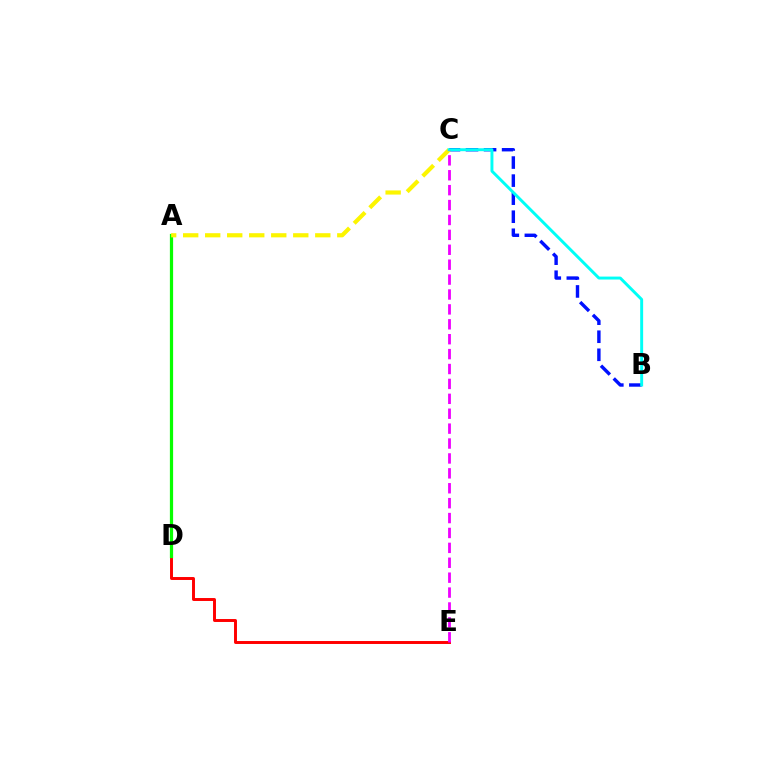{('D', 'E'): [{'color': '#ff0000', 'line_style': 'solid', 'thickness': 2.12}], ('B', 'C'): [{'color': '#0010ff', 'line_style': 'dashed', 'thickness': 2.45}, {'color': '#00fff6', 'line_style': 'solid', 'thickness': 2.12}], ('A', 'D'): [{'color': '#08ff00', 'line_style': 'solid', 'thickness': 2.32}], ('A', 'C'): [{'color': '#fcf500', 'line_style': 'dashed', 'thickness': 2.99}], ('C', 'E'): [{'color': '#ee00ff', 'line_style': 'dashed', 'thickness': 2.02}]}